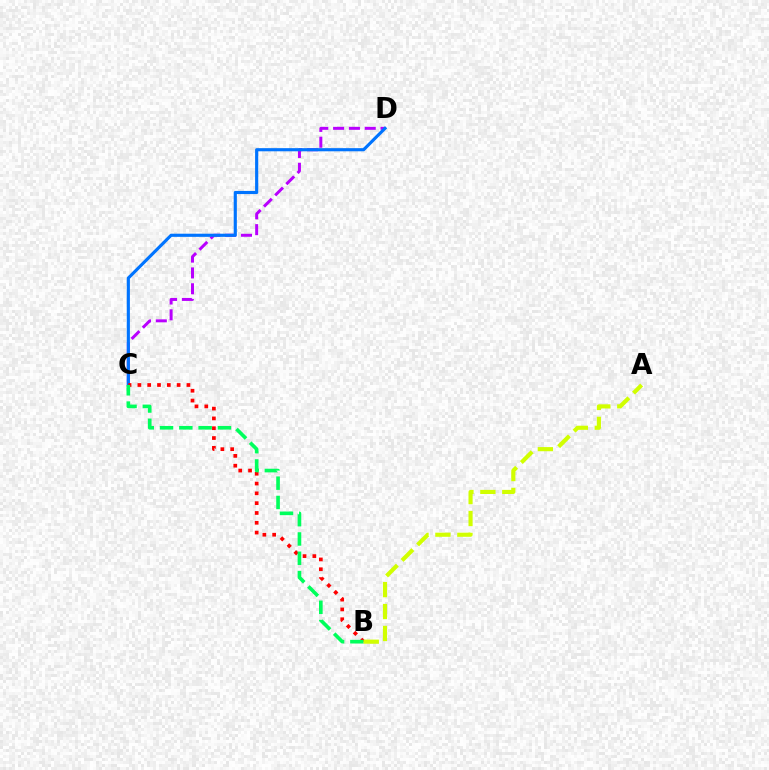{('C', 'D'): [{'color': '#b900ff', 'line_style': 'dashed', 'thickness': 2.15}, {'color': '#0074ff', 'line_style': 'solid', 'thickness': 2.26}], ('B', 'C'): [{'color': '#ff0000', 'line_style': 'dotted', 'thickness': 2.67}, {'color': '#00ff5c', 'line_style': 'dashed', 'thickness': 2.62}], ('A', 'B'): [{'color': '#d1ff00', 'line_style': 'dashed', 'thickness': 2.98}]}